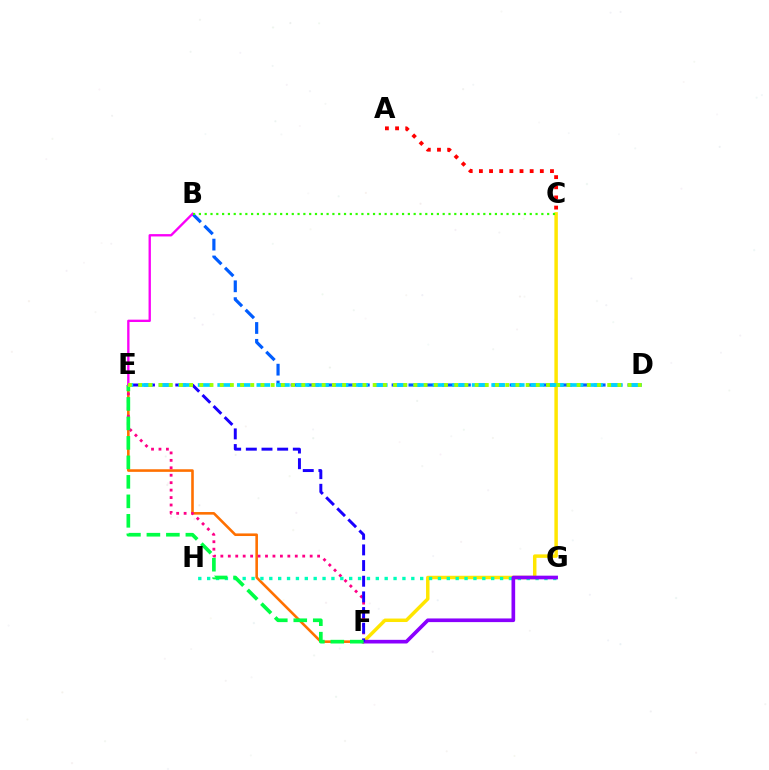{('C', 'F'): [{'color': '#ffe600', 'line_style': 'solid', 'thickness': 2.5}], ('E', 'F'): [{'color': '#ff7000', 'line_style': 'solid', 'thickness': 1.87}, {'color': '#ff0088', 'line_style': 'dotted', 'thickness': 2.02}, {'color': '#1900ff', 'line_style': 'dashed', 'thickness': 2.13}, {'color': '#00ff45', 'line_style': 'dashed', 'thickness': 2.65}], ('B', 'D'): [{'color': '#005dff', 'line_style': 'dashed', 'thickness': 2.29}], ('G', 'H'): [{'color': '#00ffbb', 'line_style': 'dotted', 'thickness': 2.41}], ('F', 'G'): [{'color': '#8a00ff', 'line_style': 'solid', 'thickness': 2.64}], ('D', 'E'): [{'color': '#00d3ff', 'line_style': 'dashed', 'thickness': 2.66}, {'color': '#a2ff00', 'line_style': 'dotted', 'thickness': 2.77}], ('B', 'E'): [{'color': '#fa00f9', 'line_style': 'solid', 'thickness': 1.69}], ('A', 'C'): [{'color': '#ff0000', 'line_style': 'dotted', 'thickness': 2.76}], ('B', 'C'): [{'color': '#31ff00', 'line_style': 'dotted', 'thickness': 1.58}]}